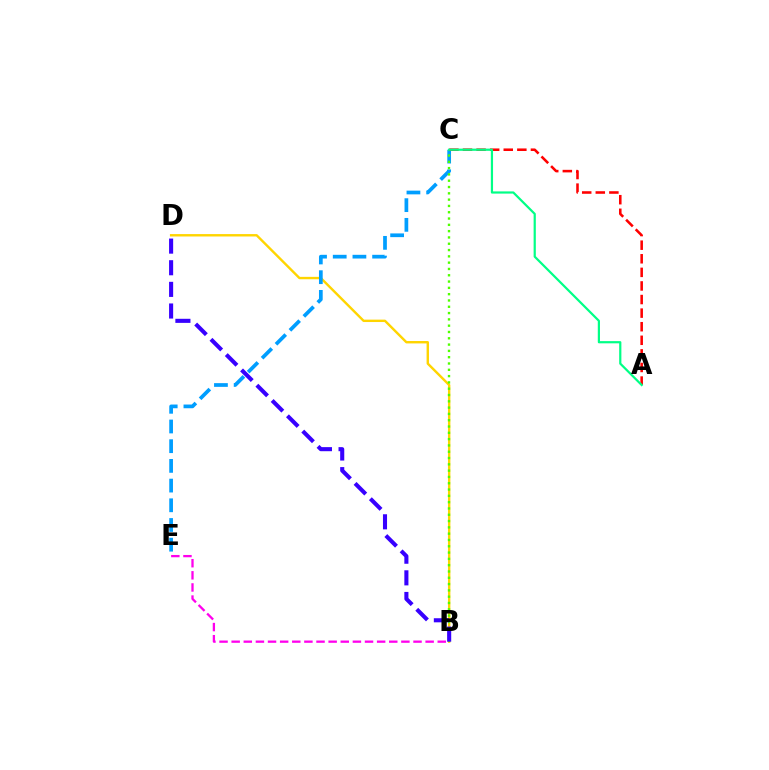{('B', 'D'): [{'color': '#ffd500', 'line_style': 'solid', 'thickness': 1.73}, {'color': '#3700ff', 'line_style': 'dashed', 'thickness': 2.94}], ('C', 'E'): [{'color': '#009eff', 'line_style': 'dashed', 'thickness': 2.68}], ('B', 'C'): [{'color': '#4fff00', 'line_style': 'dotted', 'thickness': 1.71}], ('A', 'C'): [{'color': '#ff0000', 'line_style': 'dashed', 'thickness': 1.85}, {'color': '#00ff86', 'line_style': 'solid', 'thickness': 1.59}], ('B', 'E'): [{'color': '#ff00ed', 'line_style': 'dashed', 'thickness': 1.65}]}